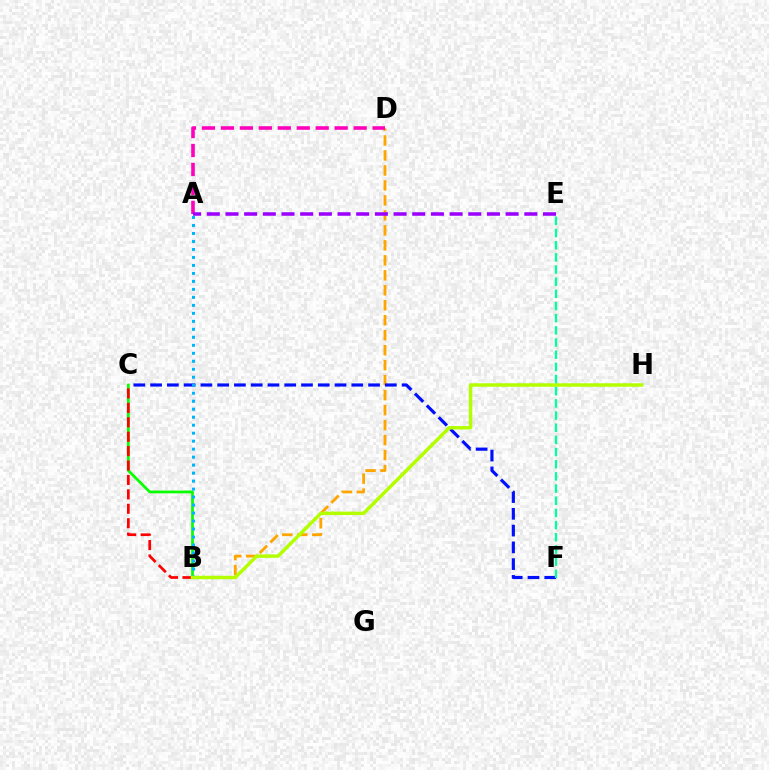{('B', 'D'): [{'color': '#ffa500', 'line_style': 'dashed', 'thickness': 2.04}], ('A', 'D'): [{'color': '#ff00bd', 'line_style': 'dashed', 'thickness': 2.58}], ('C', 'F'): [{'color': '#0010ff', 'line_style': 'dashed', 'thickness': 2.28}], ('B', 'C'): [{'color': '#08ff00', 'line_style': 'solid', 'thickness': 1.98}, {'color': '#ff0000', 'line_style': 'dashed', 'thickness': 1.96}], ('A', 'B'): [{'color': '#00b5ff', 'line_style': 'dotted', 'thickness': 2.17}], ('B', 'H'): [{'color': '#b3ff00', 'line_style': 'solid', 'thickness': 2.49}], ('E', 'F'): [{'color': '#00ff9d', 'line_style': 'dashed', 'thickness': 1.65}], ('A', 'E'): [{'color': '#9b00ff', 'line_style': 'dashed', 'thickness': 2.54}]}